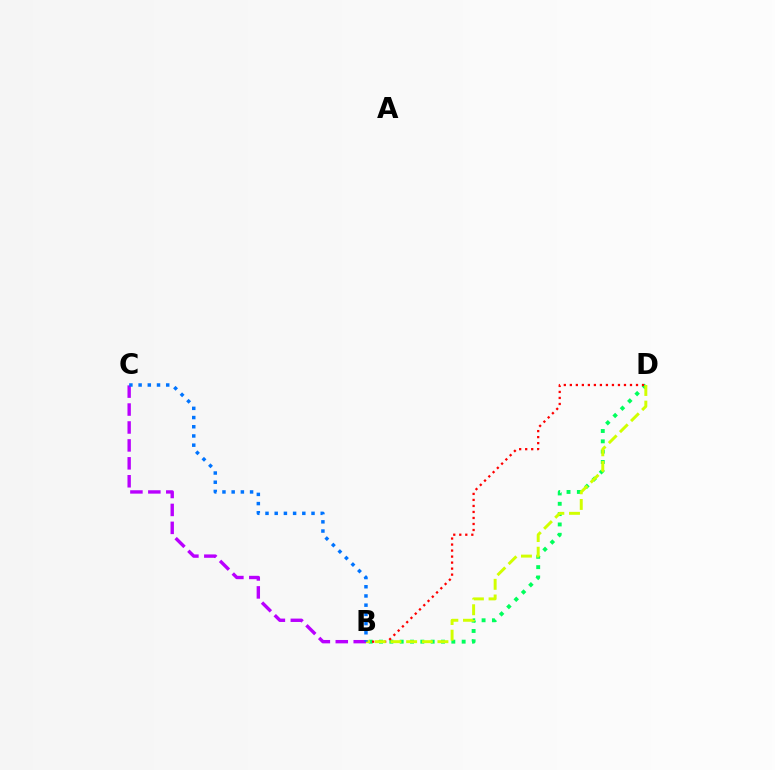{('B', 'C'): [{'color': '#b900ff', 'line_style': 'dashed', 'thickness': 2.44}, {'color': '#0074ff', 'line_style': 'dotted', 'thickness': 2.5}], ('B', 'D'): [{'color': '#00ff5c', 'line_style': 'dotted', 'thickness': 2.81}, {'color': '#ff0000', 'line_style': 'dotted', 'thickness': 1.63}, {'color': '#d1ff00', 'line_style': 'dashed', 'thickness': 2.13}]}